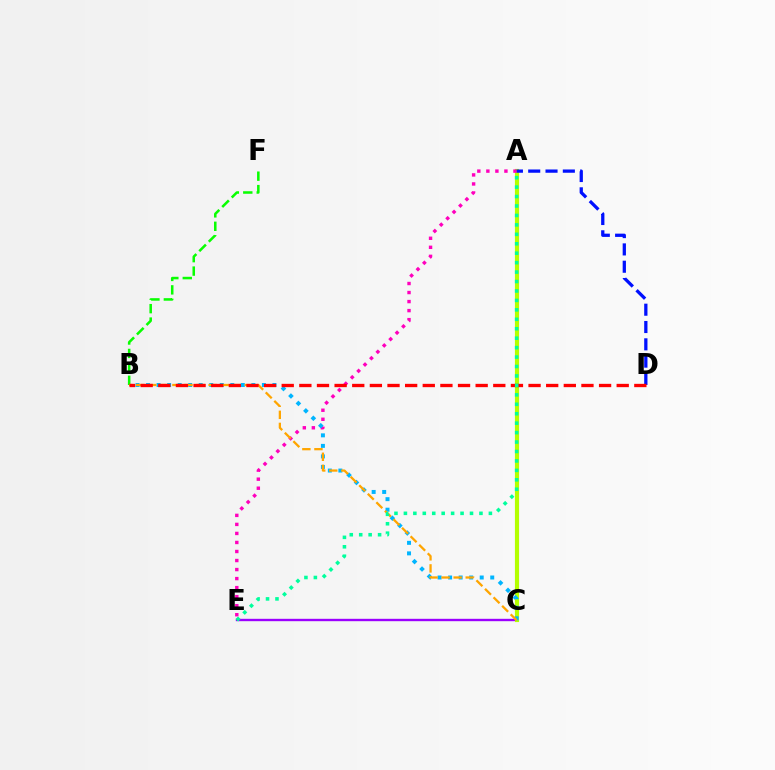{('B', 'F'): [{'color': '#08ff00', 'line_style': 'dashed', 'thickness': 1.83}], ('C', 'E'): [{'color': '#9b00ff', 'line_style': 'solid', 'thickness': 1.71}], ('A', 'C'): [{'color': '#b3ff00', 'line_style': 'solid', 'thickness': 2.99}], ('A', 'E'): [{'color': '#ff00bd', 'line_style': 'dotted', 'thickness': 2.45}, {'color': '#00ff9d', 'line_style': 'dotted', 'thickness': 2.57}], ('B', 'C'): [{'color': '#00b5ff', 'line_style': 'dotted', 'thickness': 2.86}, {'color': '#ffa500', 'line_style': 'dashed', 'thickness': 1.64}], ('A', 'D'): [{'color': '#0010ff', 'line_style': 'dashed', 'thickness': 2.35}], ('B', 'D'): [{'color': '#ff0000', 'line_style': 'dashed', 'thickness': 2.4}]}